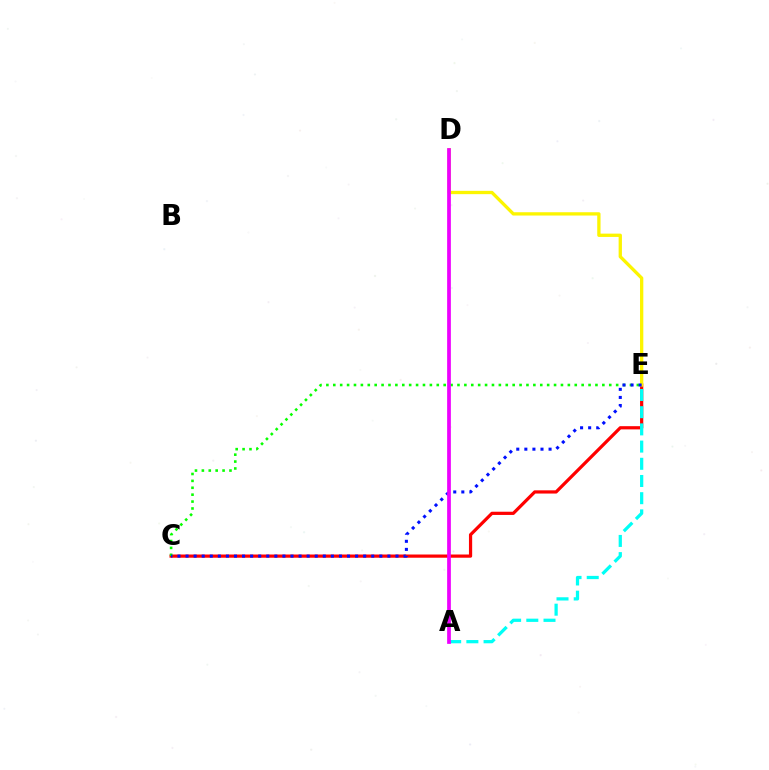{('C', 'E'): [{'color': '#ff0000', 'line_style': 'solid', 'thickness': 2.31}, {'color': '#08ff00', 'line_style': 'dotted', 'thickness': 1.87}, {'color': '#0010ff', 'line_style': 'dotted', 'thickness': 2.19}], ('D', 'E'): [{'color': '#fcf500', 'line_style': 'solid', 'thickness': 2.38}], ('A', 'E'): [{'color': '#00fff6', 'line_style': 'dashed', 'thickness': 2.34}], ('A', 'D'): [{'color': '#ee00ff', 'line_style': 'solid', 'thickness': 2.69}]}